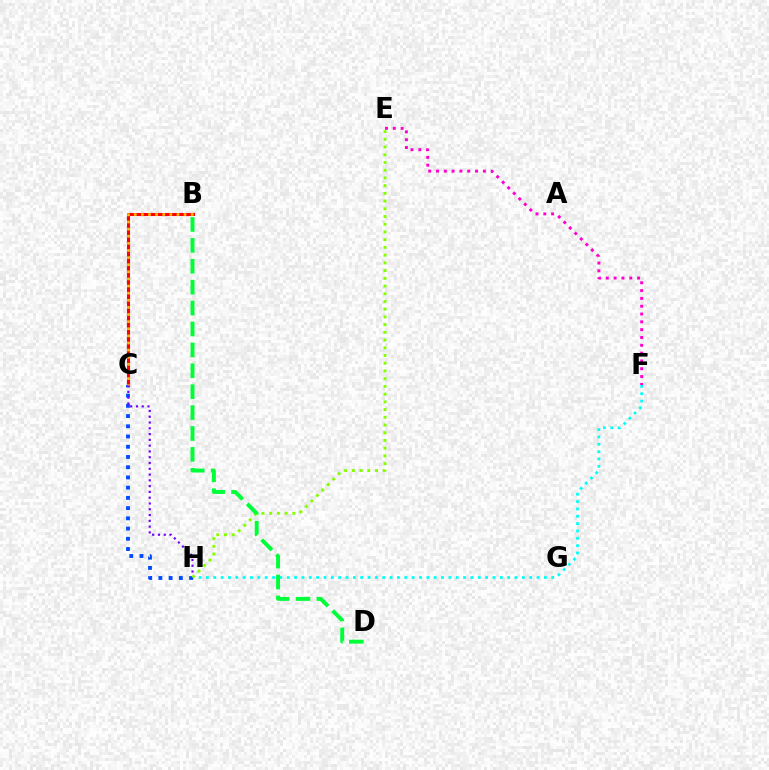{('F', 'H'): [{'color': '#00fff6', 'line_style': 'dotted', 'thickness': 2.0}], ('B', 'C'): [{'color': '#ff0000', 'line_style': 'solid', 'thickness': 2.22}, {'color': '#ffbd00', 'line_style': 'dotted', 'thickness': 1.93}], ('C', 'H'): [{'color': '#004bff', 'line_style': 'dotted', 'thickness': 2.78}, {'color': '#7200ff', 'line_style': 'dotted', 'thickness': 1.57}], ('E', 'F'): [{'color': '#ff00cf', 'line_style': 'dotted', 'thickness': 2.12}], ('E', 'H'): [{'color': '#84ff00', 'line_style': 'dotted', 'thickness': 2.1}], ('B', 'D'): [{'color': '#00ff39', 'line_style': 'dashed', 'thickness': 2.84}]}